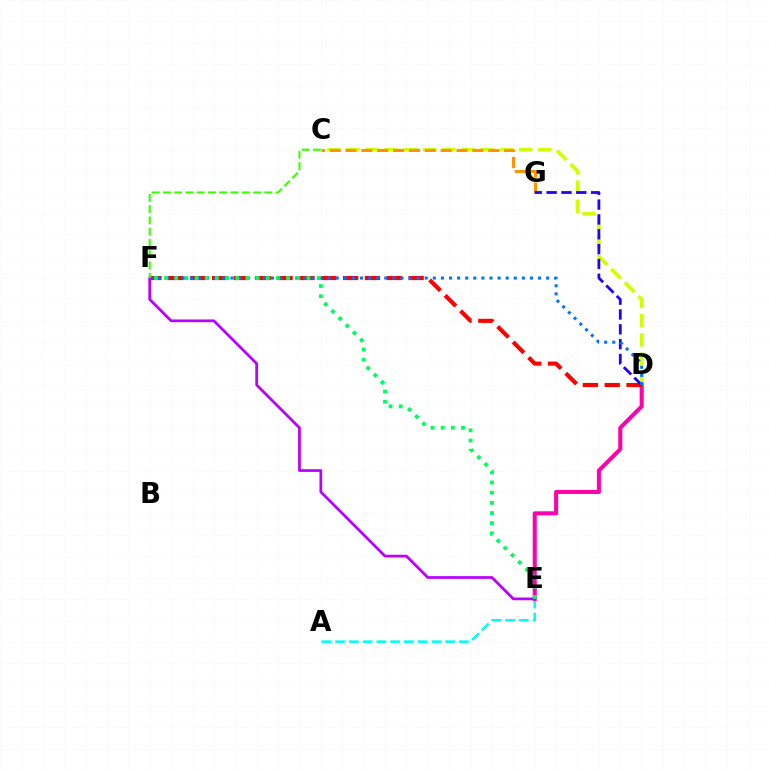{('C', 'D'): [{'color': '#d1ff00', 'line_style': 'dashed', 'thickness': 2.61}], ('A', 'E'): [{'color': '#00fff6', 'line_style': 'dashed', 'thickness': 1.87}], ('C', 'G'): [{'color': '#ff9400', 'line_style': 'dashed', 'thickness': 2.15}], ('D', 'E'): [{'color': '#ff00ac', 'line_style': 'solid', 'thickness': 2.91}], ('D', 'F'): [{'color': '#ff0000', 'line_style': 'dashed', 'thickness': 2.97}, {'color': '#0074ff', 'line_style': 'dotted', 'thickness': 2.2}], ('D', 'G'): [{'color': '#2500ff', 'line_style': 'dashed', 'thickness': 2.02}], ('E', 'F'): [{'color': '#b900ff', 'line_style': 'solid', 'thickness': 1.97}, {'color': '#00ff5c', 'line_style': 'dotted', 'thickness': 2.76}], ('C', 'F'): [{'color': '#3dff00', 'line_style': 'dashed', 'thickness': 1.53}]}